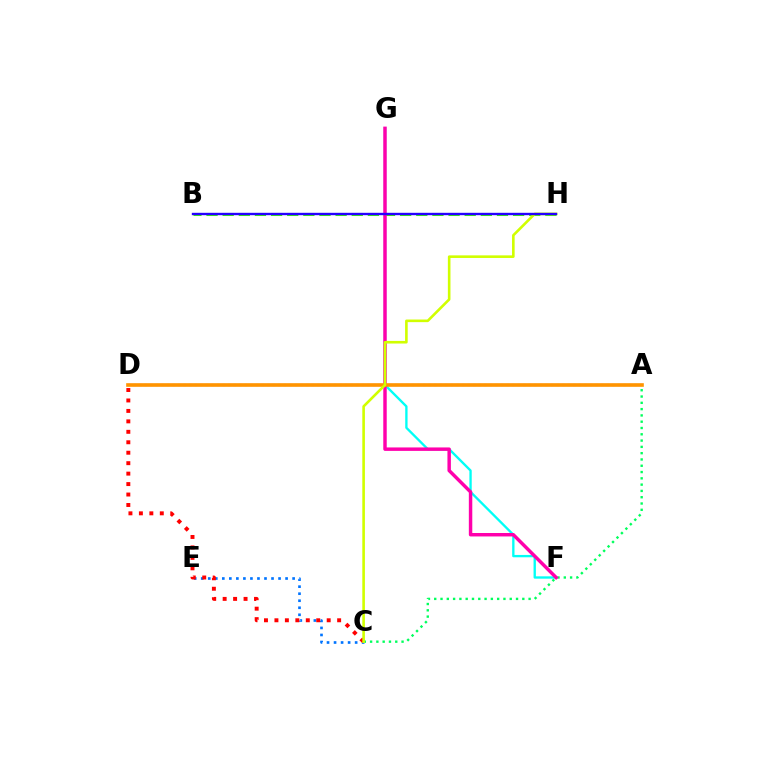{('F', 'G'): [{'color': '#00fff6', 'line_style': 'solid', 'thickness': 1.69}, {'color': '#ff00ac', 'line_style': 'solid', 'thickness': 2.48}], ('A', 'C'): [{'color': '#00ff5c', 'line_style': 'dotted', 'thickness': 1.71}], ('C', 'E'): [{'color': '#0074ff', 'line_style': 'dotted', 'thickness': 1.91}], ('B', 'H'): [{'color': '#3dff00', 'line_style': 'dashed', 'thickness': 2.19}, {'color': '#2500ff', 'line_style': 'solid', 'thickness': 1.71}], ('A', 'D'): [{'color': '#b900ff', 'line_style': 'dotted', 'thickness': 1.51}, {'color': '#ff9400', 'line_style': 'solid', 'thickness': 2.61}], ('C', 'D'): [{'color': '#ff0000', 'line_style': 'dotted', 'thickness': 2.84}], ('C', 'H'): [{'color': '#d1ff00', 'line_style': 'solid', 'thickness': 1.88}]}